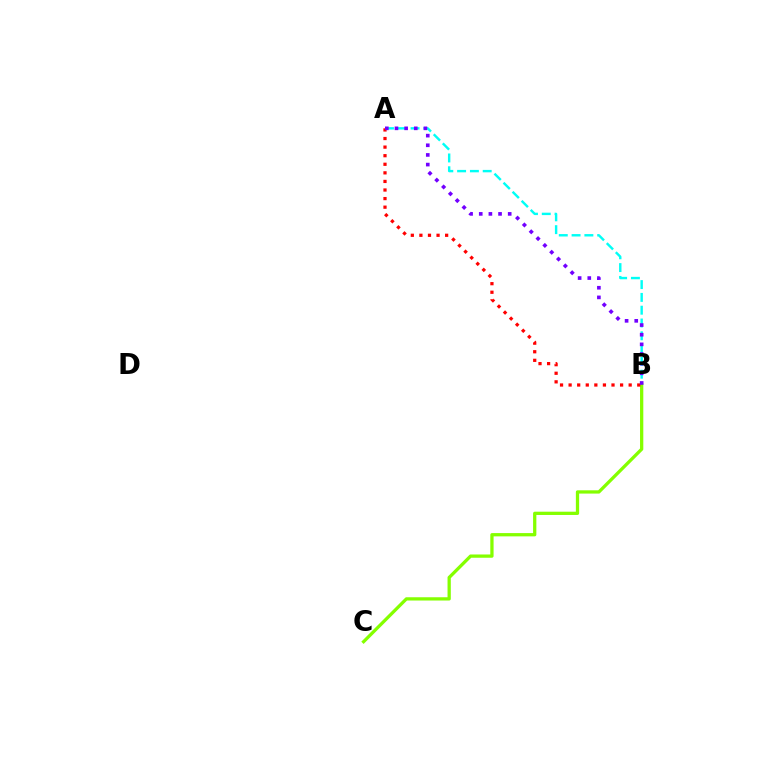{('A', 'B'): [{'color': '#00fff6', 'line_style': 'dashed', 'thickness': 1.74}, {'color': '#ff0000', 'line_style': 'dotted', 'thickness': 2.33}, {'color': '#7200ff', 'line_style': 'dotted', 'thickness': 2.62}], ('B', 'C'): [{'color': '#84ff00', 'line_style': 'solid', 'thickness': 2.36}]}